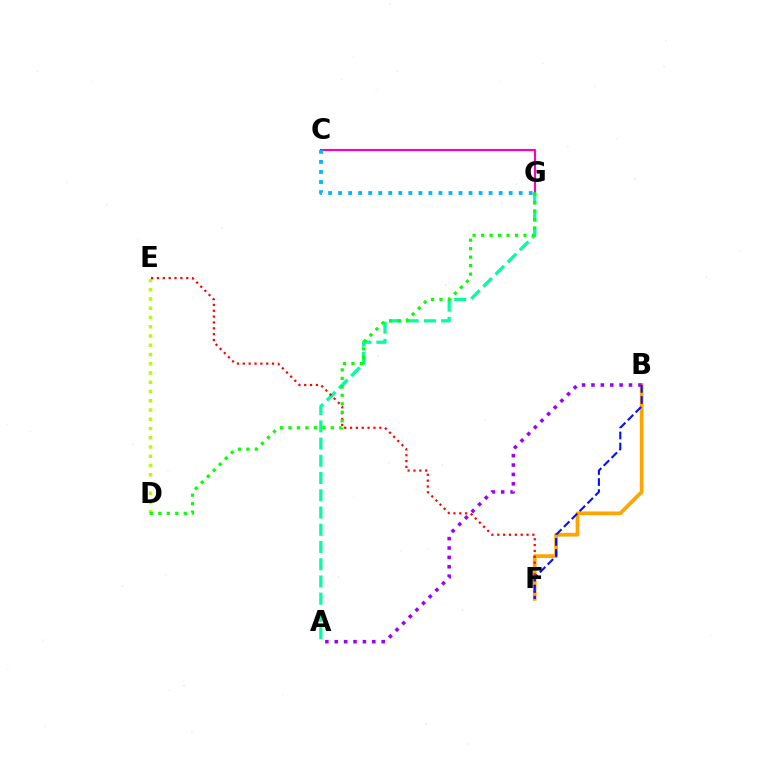{('C', 'G'): [{'color': '#ff00bd', 'line_style': 'solid', 'thickness': 1.55}, {'color': '#00b5ff', 'line_style': 'dotted', 'thickness': 2.73}], ('A', 'G'): [{'color': '#00ff9d', 'line_style': 'dashed', 'thickness': 2.34}], ('D', 'E'): [{'color': '#b3ff00', 'line_style': 'dotted', 'thickness': 2.51}], ('B', 'F'): [{'color': '#ffa500', 'line_style': 'solid', 'thickness': 2.69}, {'color': '#0010ff', 'line_style': 'dashed', 'thickness': 1.51}], ('E', 'F'): [{'color': '#ff0000', 'line_style': 'dotted', 'thickness': 1.59}], ('A', 'B'): [{'color': '#9b00ff', 'line_style': 'dotted', 'thickness': 2.55}], ('D', 'G'): [{'color': '#08ff00', 'line_style': 'dotted', 'thickness': 2.3}]}